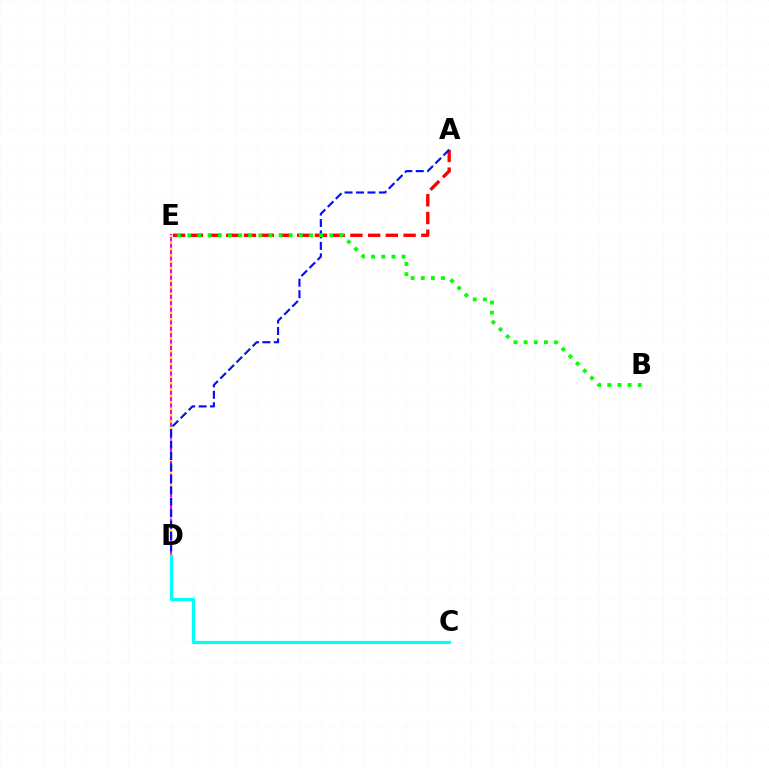{('D', 'E'): [{'color': '#ee00ff', 'line_style': 'solid', 'thickness': 1.54}, {'color': '#fcf500', 'line_style': 'dotted', 'thickness': 1.74}], ('A', 'E'): [{'color': '#ff0000', 'line_style': 'dashed', 'thickness': 2.41}], ('A', 'D'): [{'color': '#0010ff', 'line_style': 'dashed', 'thickness': 1.55}], ('B', 'E'): [{'color': '#08ff00', 'line_style': 'dotted', 'thickness': 2.76}], ('C', 'D'): [{'color': '#00fff6', 'line_style': 'solid', 'thickness': 2.3}]}